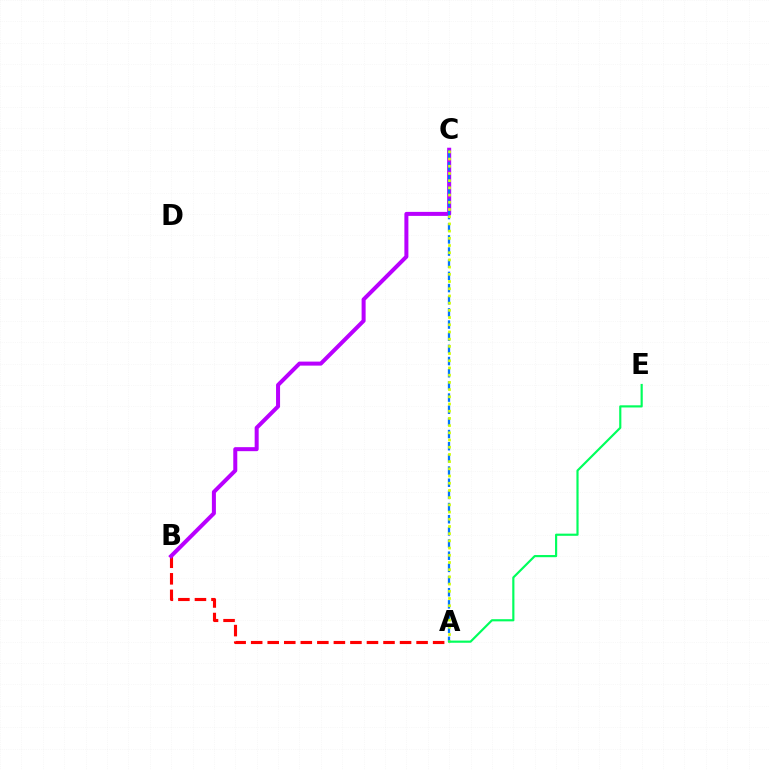{('A', 'B'): [{'color': '#ff0000', 'line_style': 'dashed', 'thickness': 2.25}], ('B', 'C'): [{'color': '#b900ff', 'line_style': 'solid', 'thickness': 2.89}], ('A', 'C'): [{'color': '#0074ff', 'line_style': 'dashed', 'thickness': 1.65}, {'color': '#d1ff00', 'line_style': 'dotted', 'thickness': 1.96}], ('A', 'E'): [{'color': '#00ff5c', 'line_style': 'solid', 'thickness': 1.56}]}